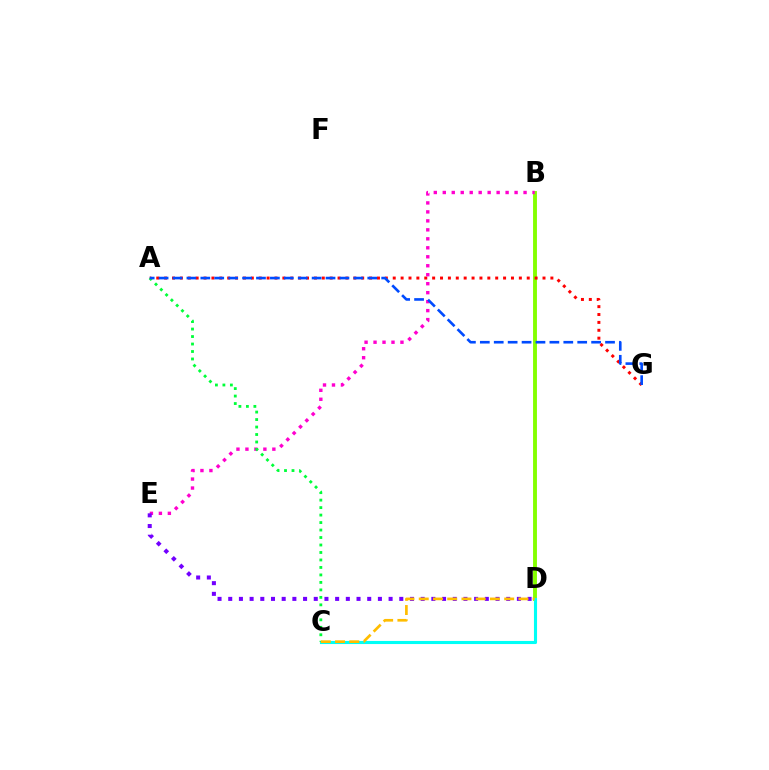{('B', 'D'): [{'color': '#84ff00', 'line_style': 'solid', 'thickness': 2.79}], ('C', 'D'): [{'color': '#00fff6', 'line_style': 'solid', 'thickness': 2.24}, {'color': '#ffbd00', 'line_style': 'dashed', 'thickness': 1.93}], ('A', 'G'): [{'color': '#ff0000', 'line_style': 'dotted', 'thickness': 2.14}, {'color': '#004bff', 'line_style': 'dashed', 'thickness': 1.89}], ('B', 'E'): [{'color': '#ff00cf', 'line_style': 'dotted', 'thickness': 2.44}], ('A', 'C'): [{'color': '#00ff39', 'line_style': 'dotted', 'thickness': 2.03}], ('D', 'E'): [{'color': '#7200ff', 'line_style': 'dotted', 'thickness': 2.9}]}